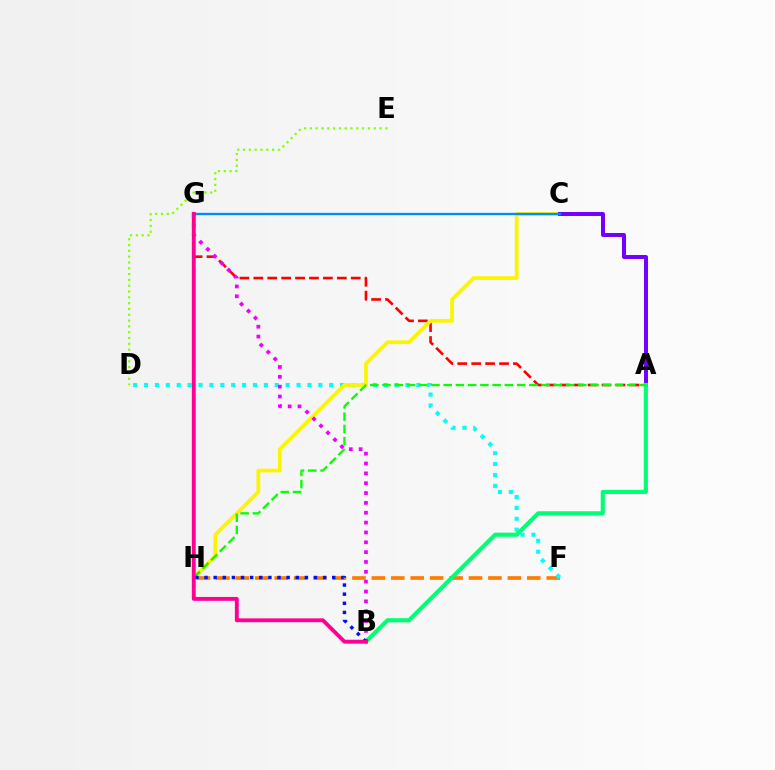{('F', 'H'): [{'color': '#ff7c00', 'line_style': 'dashed', 'thickness': 2.64}], ('A', 'G'): [{'color': '#ff0000', 'line_style': 'dashed', 'thickness': 1.89}], ('D', 'F'): [{'color': '#00fff6', 'line_style': 'dotted', 'thickness': 2.96}], ('C', 'H'): [{'color': '#fcf500', 'line_style': 'solid', 'thickness': 2.7}], ('A', 'C'): [{'color': '#7200ff', 'line_style': 'solid', 'thickness': 2.86}], ('A', 'B'): [{'color': '#00ff74', 'line_style': 'solid', 'thickness': 2.99}], ('B', 'G'): [{'color': '#ee00ff', 'line_style': 'dotted', 'thickness': 2.67}, {'color': '#ff0094', 'line_style': 'solid', 'thickness': 2.78}], ('C', 'G'): [{'color': '#008cff', 'line_style': 'solid', 'thickness': 1.67}], ('D', 'E'): [{'color': '#84ff00', 'line_style': 'dotted', 'thickness': 1.58}], ('A', 'H'): [{'color': '#08ff00', 'line_style': 'dashed', 'thickness': 1.66}], ('B', 'H'): [{'color': '#0010ff', 'line_style': 'dotted', 'thickness': 2.48}]}